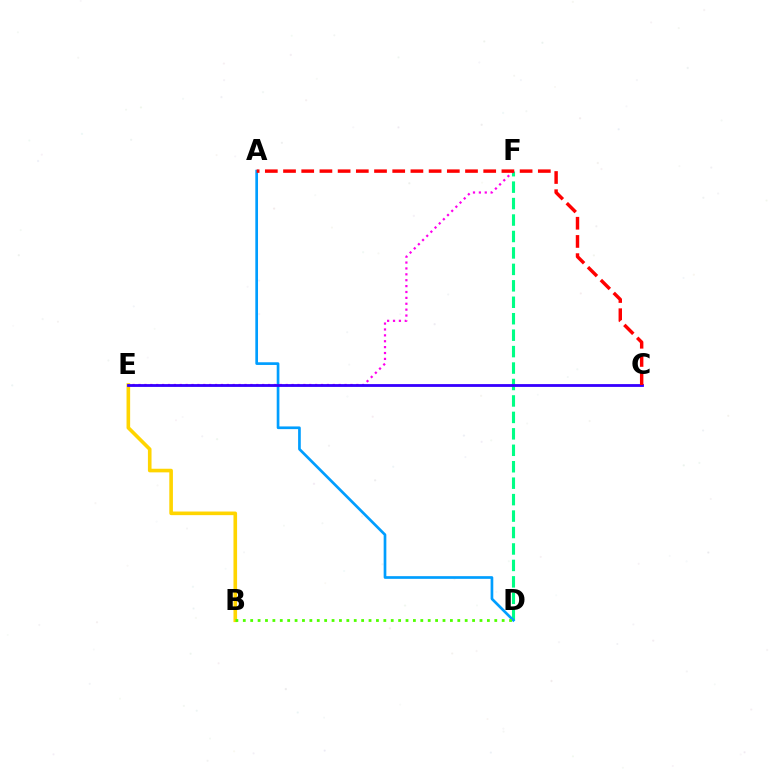{('B', 'E'): [{'color': '#ffd500', 'line_style': 'solid', 'thickness': 2.6}], ('D', 'F'): [{'color': '#00ff86', 'line_style': 'dashed', 'thickness': 2.23}], ('E', 'F'): [{'color': '#ff00ed', 'line_style': 'dotted', 'thickness': 1.6}], ('A', 'D'): [{'color': '#009eff', 'line_style': 'solid', 'thickness': 1.93}], ('C', 'E'): [{'color': '#3700ff', 'line_style': 'solid', 'thickness': 2.03}], ('A', 'C'): [{'color': '#ff0000', 'line_style': 'dashed', 'thickness': 2.47}], ('B', 'D'): [{'color': '#4fff00', 'line_style': 'dotted', 'thickness': 2.01}]}